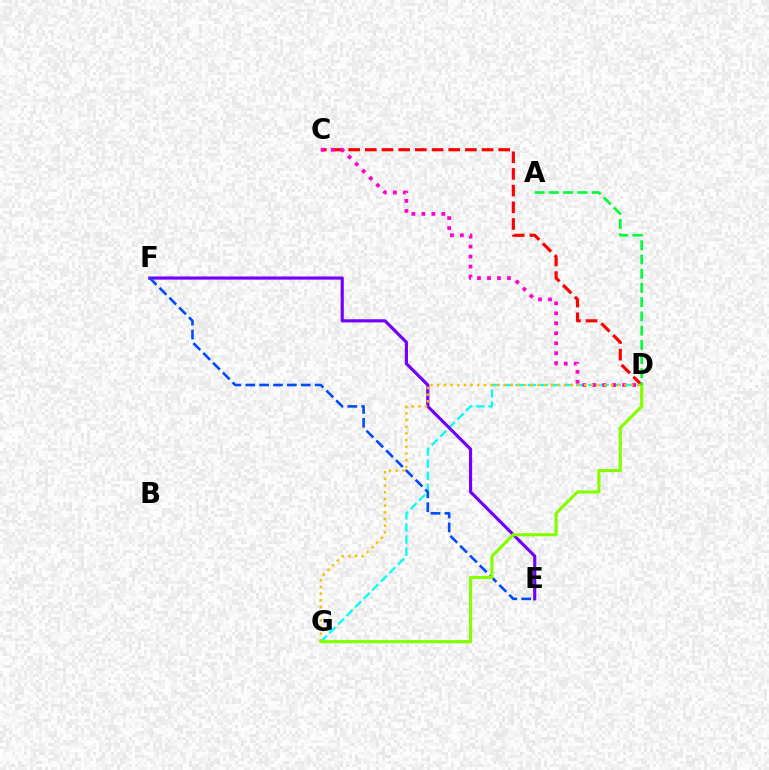{('D', 'G'): [{'color': '#00fff6', 'line_style': 'dashed', 'thickness': 1.65}, {'color': '#ffbd00', 'line_style': 'dotted', 'thickness': 1.82}, {'color': '#84ff00', 'line_style': 'solid', 'thickness': 2.27}], ('C', 'D'): [{'color': '#ff0000', 'line_style': 'dashed', 'thickness': 2.27}, {'color': '#ff00cf', 'line_style': 'dotted', 'thickness': 2.71}], ('E', 'F'): [{'color': '#7200ff', 'line_style': 'solid', 'thickness': 2.27}, {'color': '#004bff', 'line_style': 'dashed', 'thickness': 1.88}], ('A', 'D'): [{'color': '#00ff39', 'line_style': 'dashed', 'thickness': 1.93}]}